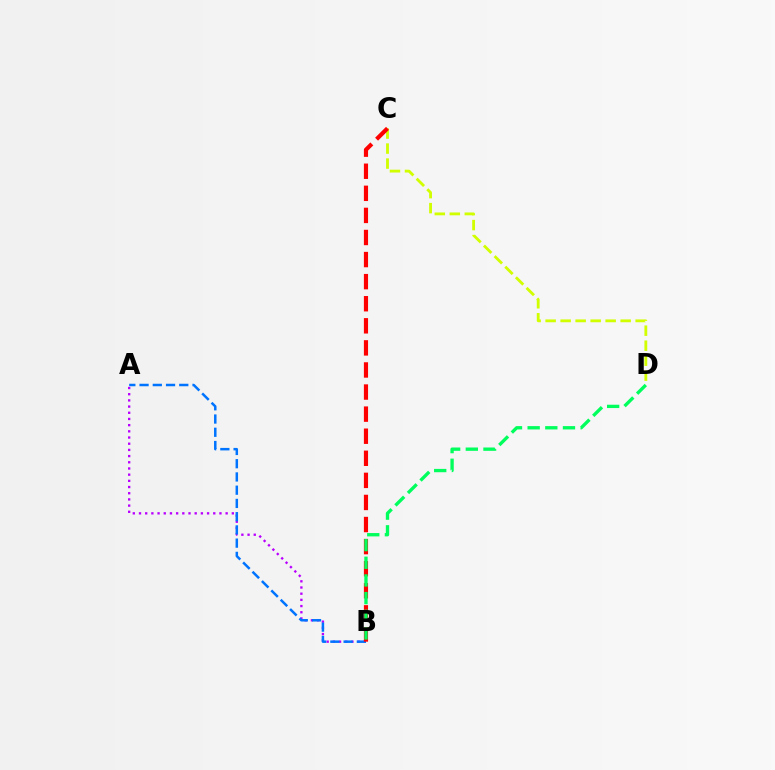{('A', 'B'): [{'color': '#b900ff', 'line_style': 'dotted', 'thickness': 1.68}, {'color': '#0074ff', 'line_style': 'dashed', 'thickness': 1.8}], ('C', 'D'): [{'color': '#d1ff00', 'line_style': 'dashed', 'thickness': 2.04}], ('B', 'C'): [{'color': '#ff0000', 'line_style': 'dashed', 'thickness': 3.0}], ('B', 'D'): [{'color': '#00ff5c', 'line_style': 'dashed', 'thickness': 2.4}]}